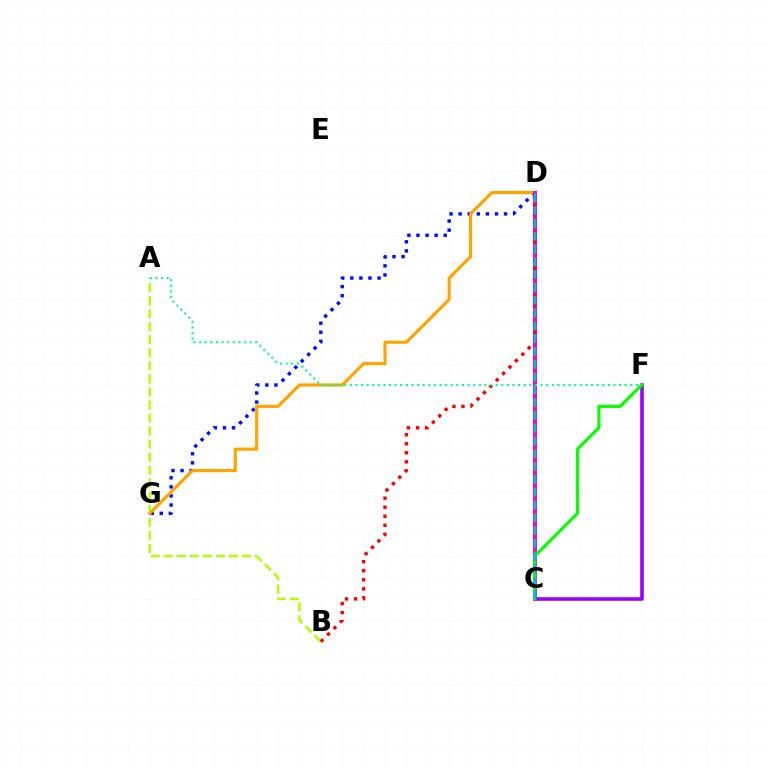{('A', 'B'): [{'color': '#b3ff00', 'line_style': 'dashed', 'thickness': 1.77}], ('D', 'G'): [{'color': '#0010ff', 'line_style': 'dotted', 'thickness': 2.47}, {'color': '#ffa500', 'line_style': 'solid', 'thickness': 2.28}], ('C', 'D'): [{'color': '#ff00bd', 'line_style': 'solid', 'thickness': 2.85}, {'color': '#00b5ff', 'line_style': 'dashed', 'thickness': 1.74}], ('B', 'D'): [{'color': '#ff0000', 'line_style': 'dotted', 'thickness': 2.46}], ('C', 'F'): [{'color': '#9b00ff', 'line_style': 'solid', 'thickness': 2.59}, {'color': '#08ff00', 'line_style': 'solid', 'thickness': 2.29}], ('A', 'F'): [{'color': '#00ff9d', 'line_style': 'dotted', 'thickness': 1.52}]}